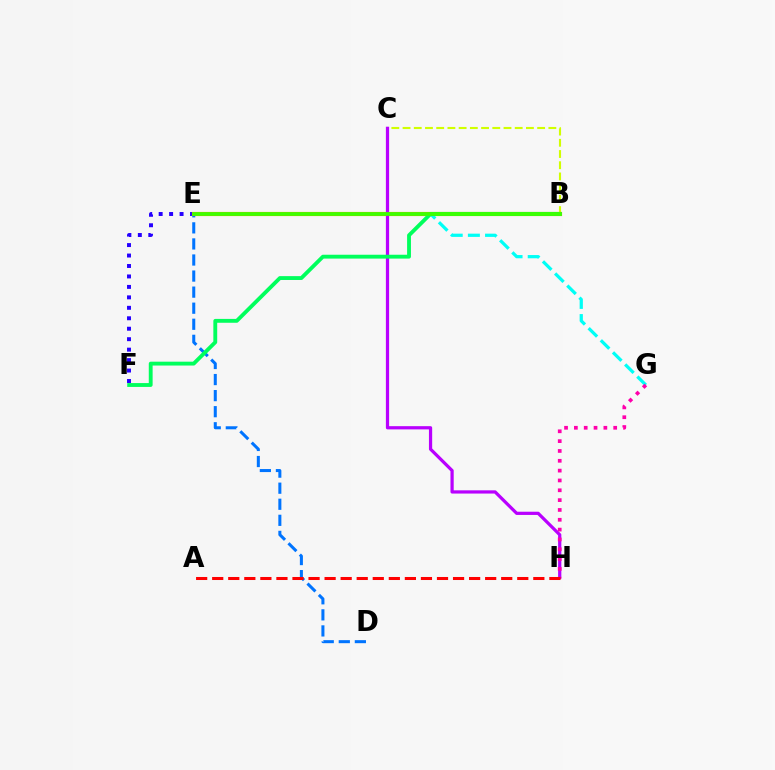{('D', 'E'): [{'color': '#0074ff', 'line_style': 'dashed', 'thickness': 2.18}], ('E', 'G'): [{'color': '#00fff6', 'line_style': 'dashed', 'thickness': 2.33}], ('E', 'F'): [{'color': '#2500ff', 'line_style': 'dotted', 'thickness': 2.84}], ('B', 'C'): [{'color': '#d1ff00', 'line_style': 'dashed', 'thickness': 1.52}], ('B', 'E'): [{'color': '#ff9400', 'line_style': 'solid', 'thickness': 3.0}, {'color': '#3dff00', 'line_style': 'solid', 'thickness': 2.66}], ('C', 'H'): [{'color': '#b900ff', 'line_style': 'solid', 'thickness': 2.32}], ('B', 'F'): [{'color': '#00ff5c', 'line_style': 'solid', 'thickness': 2.77}], ('G', 'H'): [{'color': '#ff00ac', 'line_style': 'dotted', 'thickness': 2.67}], ('A', 'H'): [{'color': '#ff0000', 'line_style': 'dashed', 'thickness': 2.18}]}